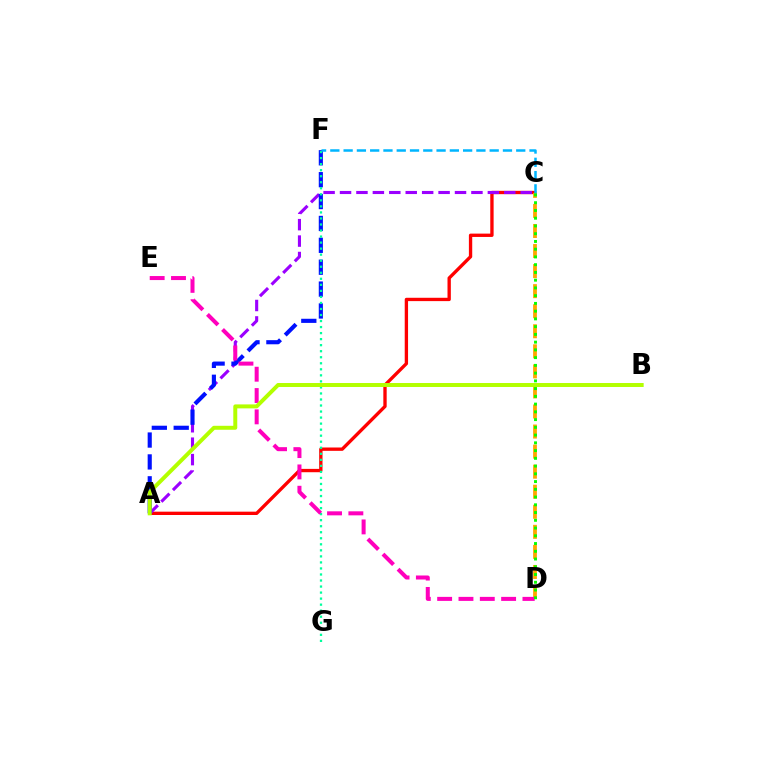{('A', 'C'): [{'color': '#ff0000', 'line_style': 'solid', 'thickness': 2.4}, {'color': '#9b00ff', 'line_style': 'dashed', 'thickness': 2.23}], ('A', 'F'): [{'color': '#0010ff', 'line_style': 'dashed', 'thickness': 2.97}], ('F', 'G'): [{'color': '#00ff9d', 'line_style': 'dotted', 'thickness': 1.64}], ('C', 'D'): [{'color': '#ffa500', 'line_style': 'dashed', 'thickness': 2.72}, {'color': '#08ff00', 'line_style': 'dotted', 'thickness': 2.1}], ('D', 'E'): [{'color': '#ff00bd', 'line_style': 'dashed', 'thickness': 2.9}], ('C', 'F'): [{'color': '#00b5ff', 'line_style': 'dashed', 'thickness': 1.8}], ('A', 'B'): [{'color': '#b3ff00', 'line_style': 'solid', 'thickness': 2.85}]}